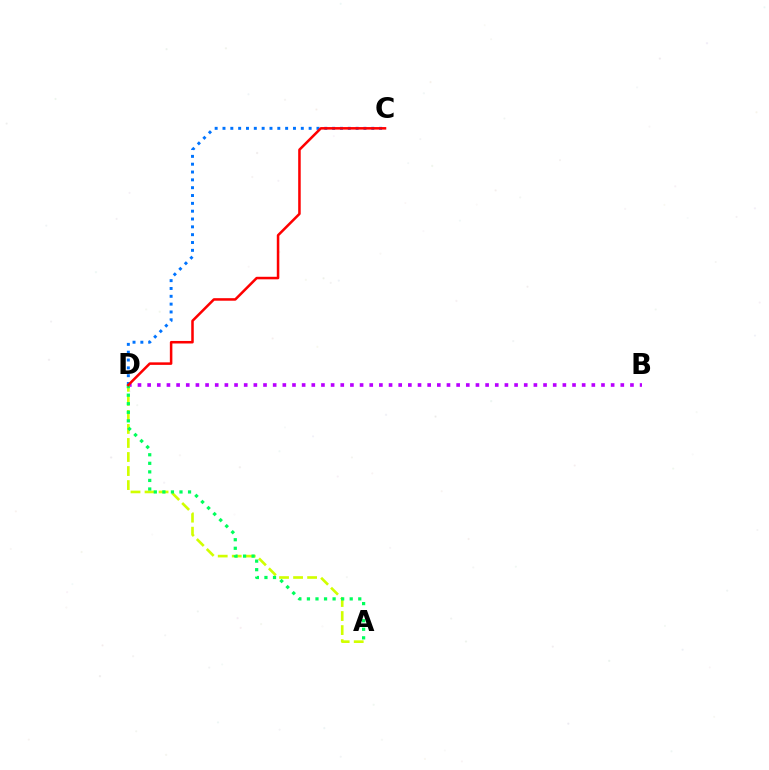{('B', 'D'): [{'color': '#b900ff', 'line_style': 'dotted', 'thickness': 2.62}], ('A', 'D'): [{'color': '#d1ff00', 'line_style': 'dashed', 'thickness': 1.91}, {'color': '#00ff5c', 'line_style': 'dotted', 'thickness': 2.32}], ('C', 'D'): [{'color': '#0074ff', 'line_style': 'dotted', 'thickness': 2.13}, {'color': '#ff0000', 'line_style': 'solid', 'thickness': 1.82}]}